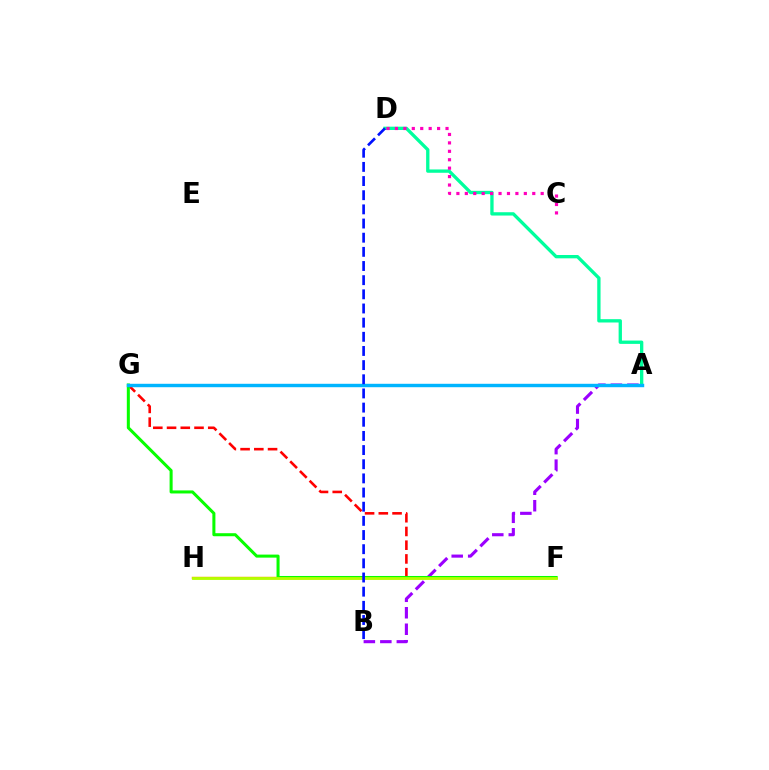{('A', 'D'): [{'color': '#00ff9d', 'line_style': 'solid', 'thickness': 2.39}], ('F', 'H'): [{'color': '#ffa500', 'line_style': 'solid', 'thickness': 1.79}, {'color': '#b3ff00', 'line_style': 'solid', 'thickness': 2.03}], ('F', 'G'): [{'color': '#ff0000', 'line_style': 'dashed', 'thickness': 1.87}, {'color': '#08ff00', 'line_style': 'solid', 'thickness': 2.19}], ('A', 'B'): [{'color': '#9b00ff', 'line_style': 'dashed', 'thickness': 2.24}], ('C', 'D'): [{'color': '#ff00bd', 'line_style': 'dotted', 'thickness': 2.29}], ('A', 'G'): [{'color': '#00b5ff', 'line_style': 'solid', 'thickness': 2.47}], ('B', 'D'): [{'color': '#0010ff', 'line_style': 'dashed', 'thickness': 1.92}]}